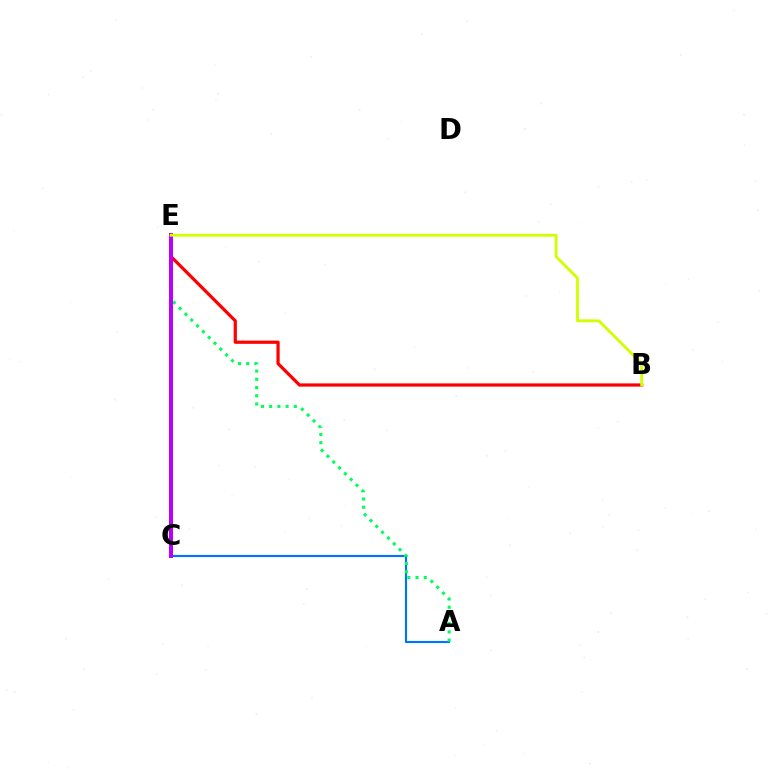{('B', 'E'): [{'color': '#ff0000', 'line_style': 'solid', 'thickness': 2.31}, {'color': '#d1ff00', 'line_style': 'solid', 'thickness': 2.05}], ('A', 'C'): [{'color': '#0074ff', 'line_style': 'solid', 'thickness': 1.55}], ('A', 'E'): [{'color': '#00ff5c', 'line_style': 'dotted', 'thickness': 2.23}], ('C', 'E'): [{'color': '#b900ff', 'line_style': 'solid', 'thickness': 2.89}]}